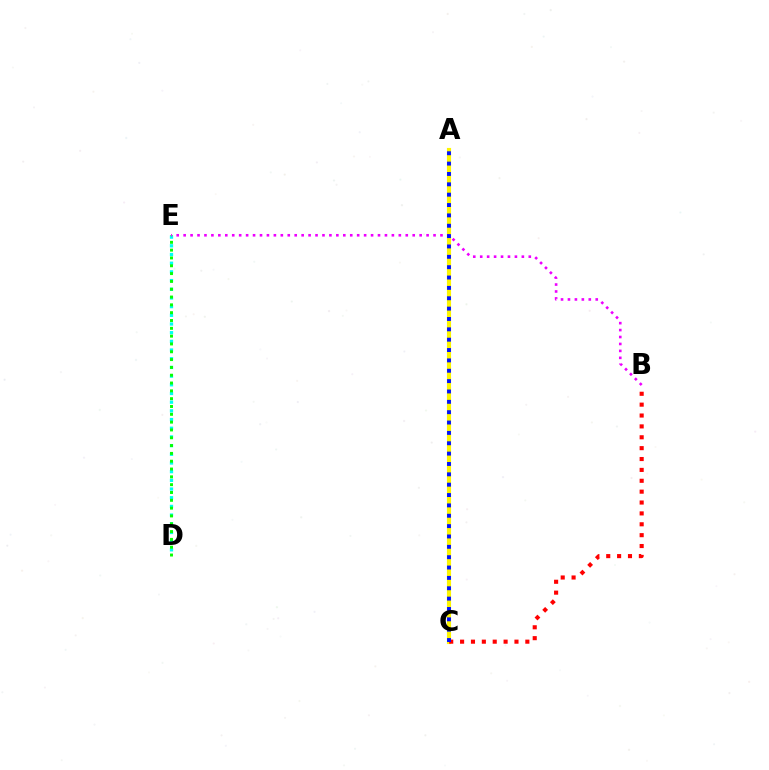{('A', 'C'): [{'color': '#fcf500', 'line_style': 'solid', 'thickness': 2.98}, {'color': '#0010ff', 'line_style': 'dotted', 'thickness': 2.81}], ('D', 'E'): [{'color': '#00fff6', 'line_style': 'dotted', 'thickness': 2.36}, {'color': '#08ff00', 'line_style': 'dotted', 'thickness': 2.12}], ('B', 'C'): [{'color': '#ff0000', 'line_style': 'dotted', 'thickness': 2.95}], ('B', 'E'): [{'color': '#ee00ff', 'line_style': 'dotted', 'thickness': 1.89}]}